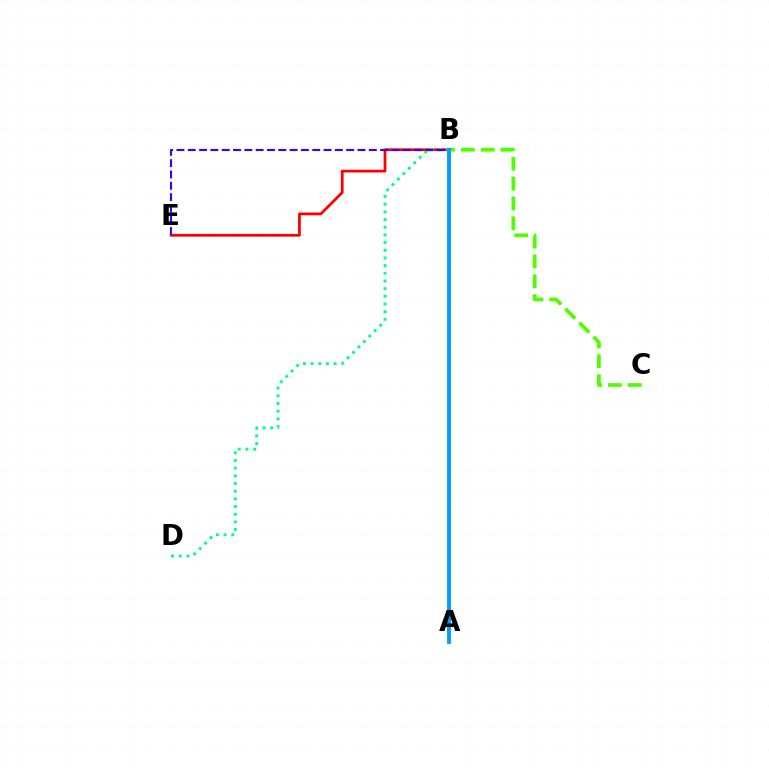{('B', 'C'): [{'color': '#4fff00', 'line_style': 'dashed', 'thickness': 2.7}], ('A', 'B'): [{'color': '#ff00ed', 'line_style': 'dotted', 'thickness': 1.71}, {'color': '#ffd500', 'line_style': 'dotted', 'thickness': 2.69}, {'color': '#009eff', 'line_style': 'solid', 'thickness': 2.78}], ('B', 'E'): [{'color': '#ff0000', 'line_style': 'solid', 'thickness': 1.99}, {'color': '#3700ff', 'line_style': 'dashed', 'thickness': 1.54}], ('B', 'D'): [{'color': '#00ff86', 'line_style': 'dotted', 'thickness': 2.09}]}